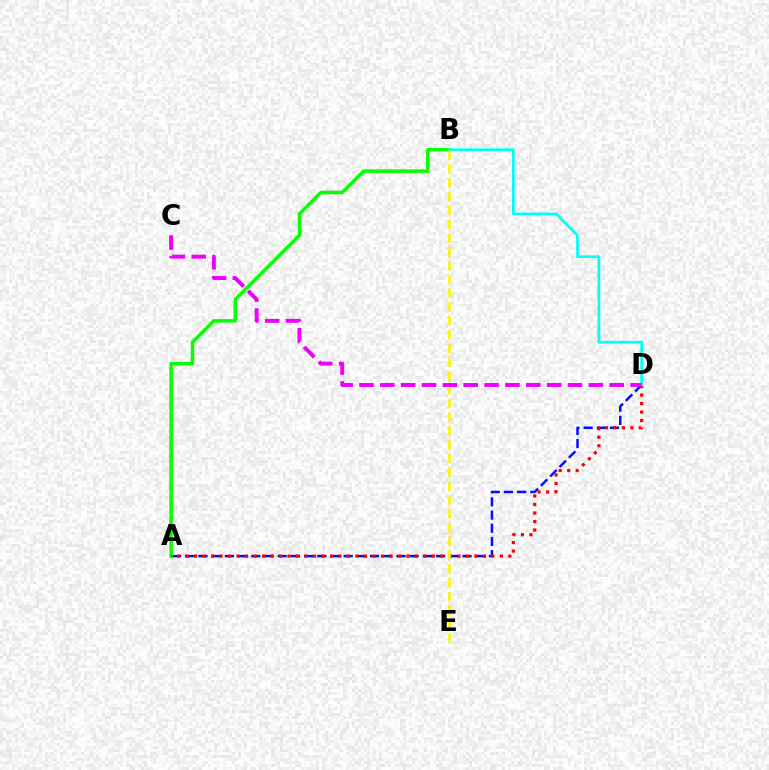{('A', 'D'): [{'color': '#0010ff', 'line_style': 'dashed', 'thickness': 1.79}, {'color': '#ff0000', 'line_style': 'dotted', 'thickness': 2.31}], ('A', 'B'): [{'color': '#08ff00', 'line_style': 'solid', 'thickness': 2.5}], ('B', 'D'): [{'color': '#00fff6', 'line_style': 'solid', 'thickness': 1.92}], ('B', 'E'): [{'color': '#fcf500', 'line_style': 'dashed', 'thickness': 1.87}], ('C', 'D'): [{'color': '#ee00ff', 'line_style': 'dashed', 'thickness': 2.83}]}